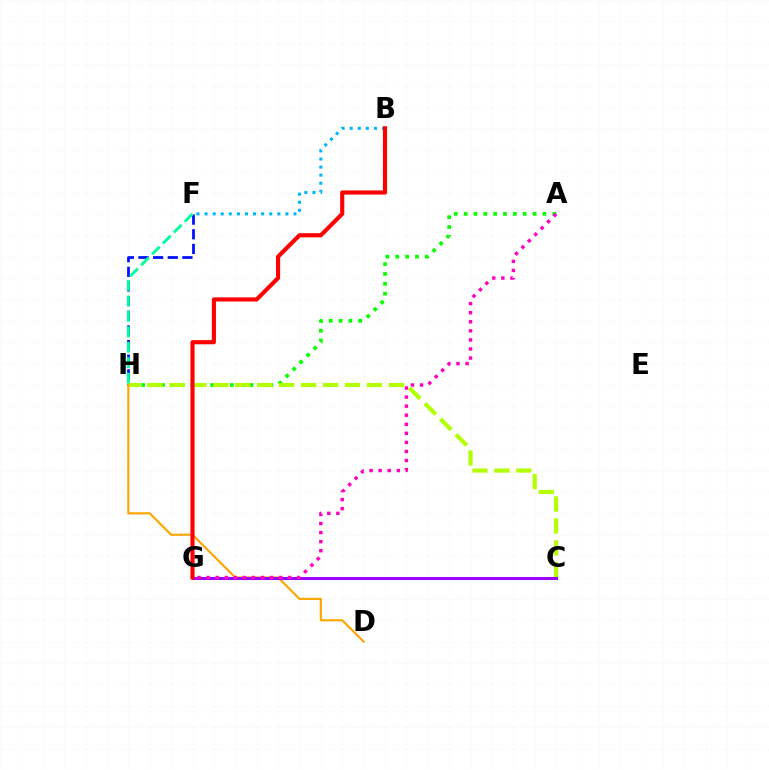{('A', 'H'): [{'color': '#08ff00', 'line_style': 'dotted', 'thickness': 2.68}], ('F', 'H'): [{'color': '#0010ff', 'line_style': 'dashed', 'thickness': 1.99}, {'color': '#00ff9d', 'line_style': 'dashed', 'thickness': 2.1}], ('C', 'H'): [{'color': '#b3ff00', 'line_style': 'dashed', 'thickness': 2.98}], ('D', 'H'): [{'color': '#ffa500', 'line_style': 'solid', 'thickness': 1.55}], ('C', 'G'): [{'color': '#9b00ff', 'line_style': 'solid', 'thickness': 2.19}], ('B', 'F'): [{'color': '#00b5ff', 'line_style': 'dotted', 'thickness': 2.19}], ('B', 'G'): [{'color': '#ff0000', 'line_style': 'solid', 'thickness': 2.98}], ('A', 'G'): [{'color': '#ff00bd', 'line_style': 'dotted', 'thickness': 2.46}]}